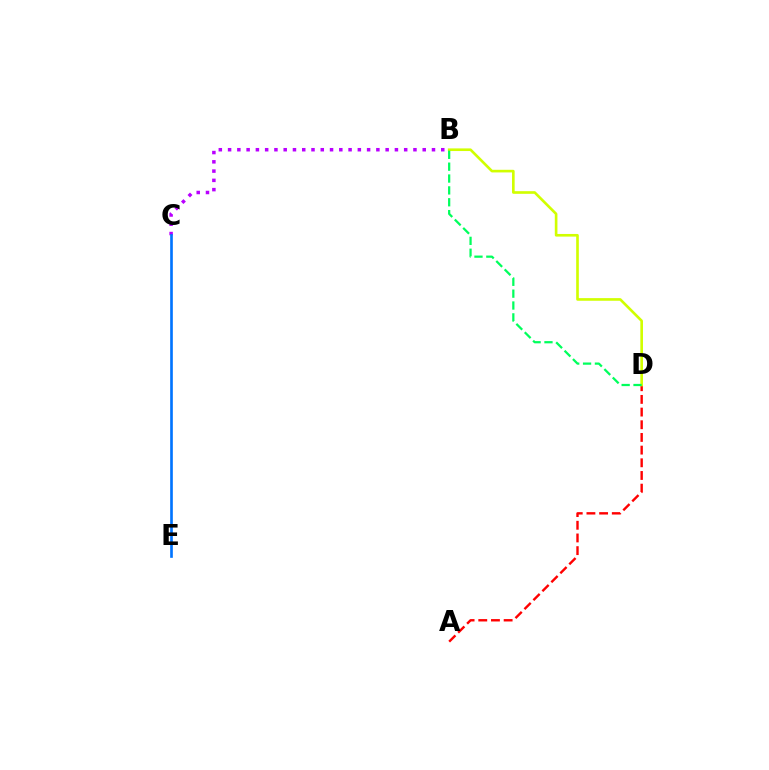{('B', 'C'): [{'color': '#b900ff', 'line_style': 'dotted', 'thickness': 2.52}], ('A', 'D'): [{'color': '#ff0000', 'line_style': 'dashed', 'thickness': 1.72}], ('C', 'E'): [{'color': '#0074ff', 'line_style': 'solid', 'thickness': 1.91}], ('B', 'D'): [{'color': '#d1ff00', 'line_style': 'solid', 'thickness': 1.9}, {'color': '#00ff5c', 'line_style': 'dashed', 'thickness': 1.61}]}